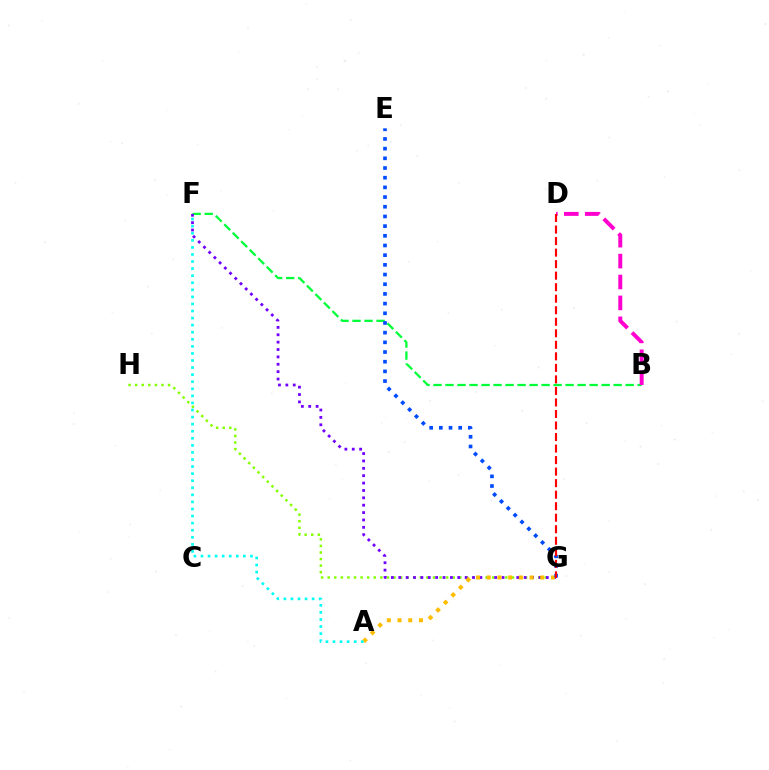{('G', 'H'): [{'color': '#84ff00', 'line_style': 'dotted', 'thickness': 1.79}], ('B', 'F'): [{'color': '#00ff39', 'line_style': 'dashed', 'thickness': 1.63}], ('F', 'G'): [{'color': '#7200ff', 'line_style': 'dotted', 'thickness': 2.0}], ('A', 'G'): [{'color': '#ffbd00', 'line_style': 'dotted', 'thickness': 2.91}], ('E', 'G'): [{'color': '#004bff', 'line_style': 'dotted', 'thickness': 2.63}], ('B', 'D'): [{'color': '#ff00cf', 'line_style': 'dashed', 'thickness': 2.84}], ('D', 'G'): [{'color': '#ff0000', 'line_style': 'dashed', 'thickness': 1.57}], ('A', 'F'): [{'color': '#00fff6', 'line_style': 'dotted', 'thickness': 1.92}]}